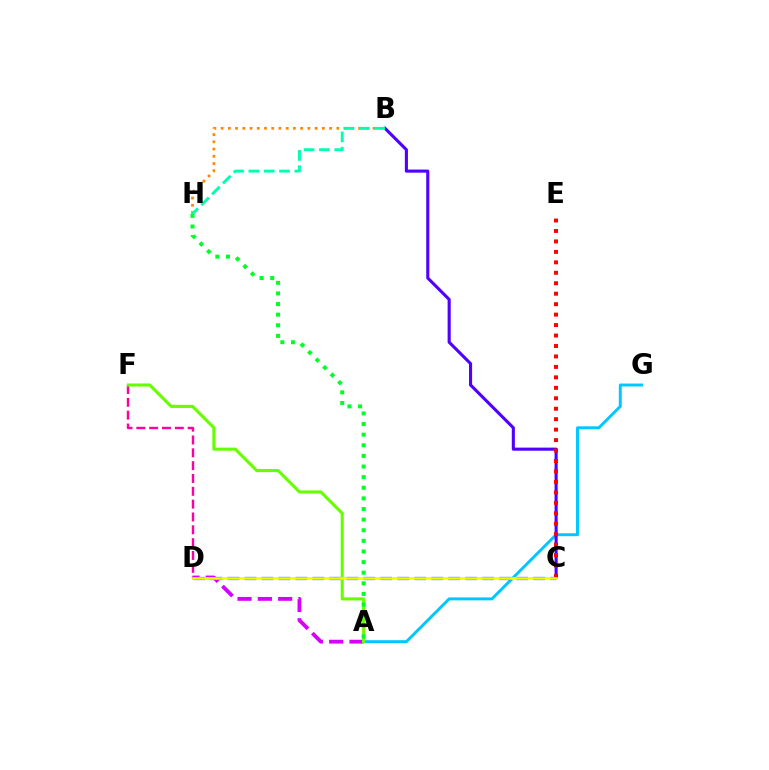{('A', 'G'): [{'color': '#00c7ff', 'line_style': 'solid', 'thickness': 2.12}], ('B', 'H'): [{'color': '#ff8800', 'line_style': 'dotted', 'thickness': 1.97}, {'color': '#00ffaf', 'line_style': 'dashed', 'thickness': 2.08}], ('C', 'D'): [{'color': '#003fff', 'line_style': 'dashed', 'thickness': 2.31}, {'color': '#eeff00', 'line_style': 'solid', 'thickness': 1.87}], ('D', 'F'): [{'color': '#ff00a0', 'line_style': 'dashed', 'thickness': 1.74}], ('B', 'C'): [{'color': '#4f00ff', 'line_style': 'solid', 'thickness': 2.23}], ('A', 'D'): [{'color': '#d600ff', 'line_style': 'dashed', 'thickness': 2.76}], ('A', 'F'): [{'color': '#66ff00', 'line_style': 'solid', 'thickness': 2.23}], ('C', 'E'): [{'color': '#ff0000', 'line_style': 'dotted', 'thickness': 2.84}], ('A', 'H'): [{'color': '#00ff27', 'line_style': 'dotted', 'thickness': 2.88}]}